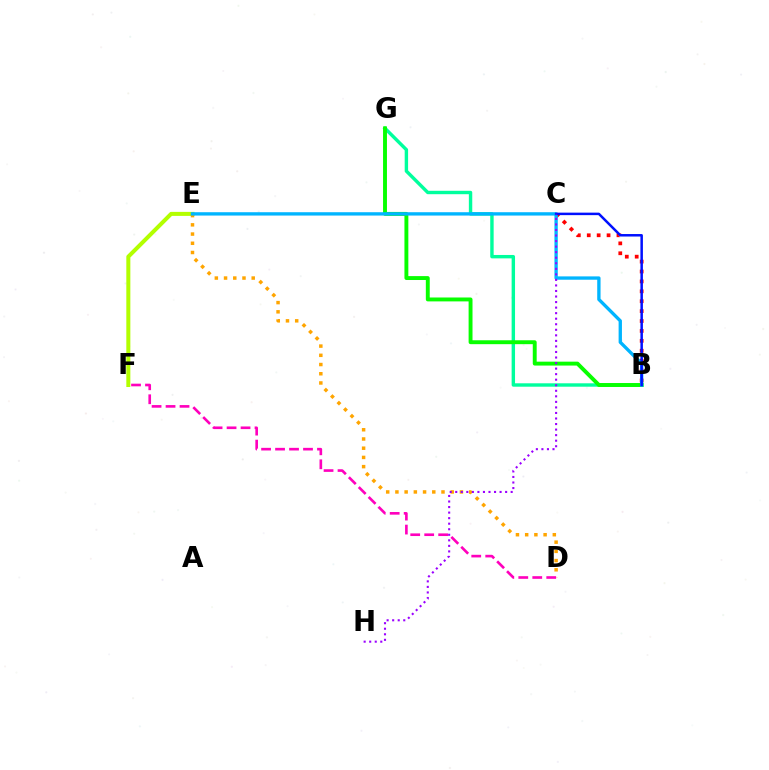{('E', 'F'): [{'color': '#b3ff00', 'line_style': 'solid', 'thickness': 2.89}], ('B', 'C'): [{'color': '#ff0000', 'line_style': 'dotted', 'thickness': 2.69}, {'color': '#0010ff', 'line_style': 'solid', 'thickness': 1.8}], ('D', 'E'): [{'color': '#ffa500', 'line_style': 'dotted', 'thickness': 2.5}], ('B', 'G'): [{'color': '#00ff9d', 'line_style': 'solid', 'thickness': 2.45}, {'color': '#08ff00', 'line_style': 'solid', 'thickness': 2.81}], ('B', 'E'): [{'color': '#00b5ff', 'line_style': 'solid', 'thickness': 2.4}], ('C', 'H'): [{'color': '#9b00ff', 'line_style': 'dotted', 'thickness': 1.51}], ('D', 'F'): [{'color': '#ff00bd', 'line_style': 'dashed', 'thickness': 1.9}]}